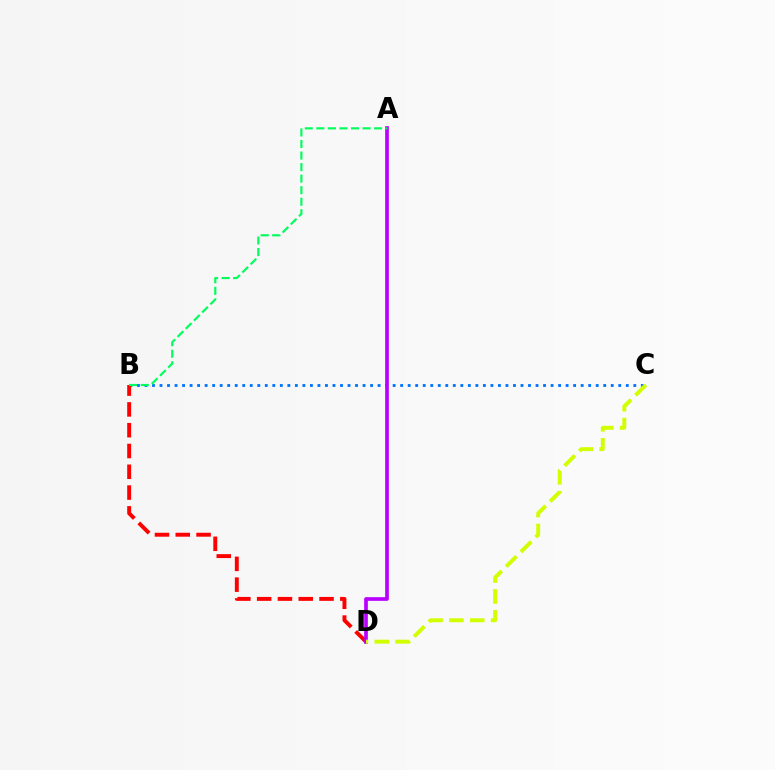{('B', 'C'): [{'color': '#0074ff', 'line_style': 'dotted', 'thickness': 2.04}], ('B', 'D'): [{'color': '#ff0000', 'line_style': 'dashed', 'thickness': 2.82}], ('A', 'D'): [{'color': '#b900ff', 'line_style': 'solid', 'thickness': 2.65}], ('C', 'D'): [{'color': '#d1ff00', 'line_style': 'dashed', 'thickness': 2.83}], ('A', 'B'): [{'color': '#00ff5c', 'line_style': 'dashed', 'thickness': 1.57}]}